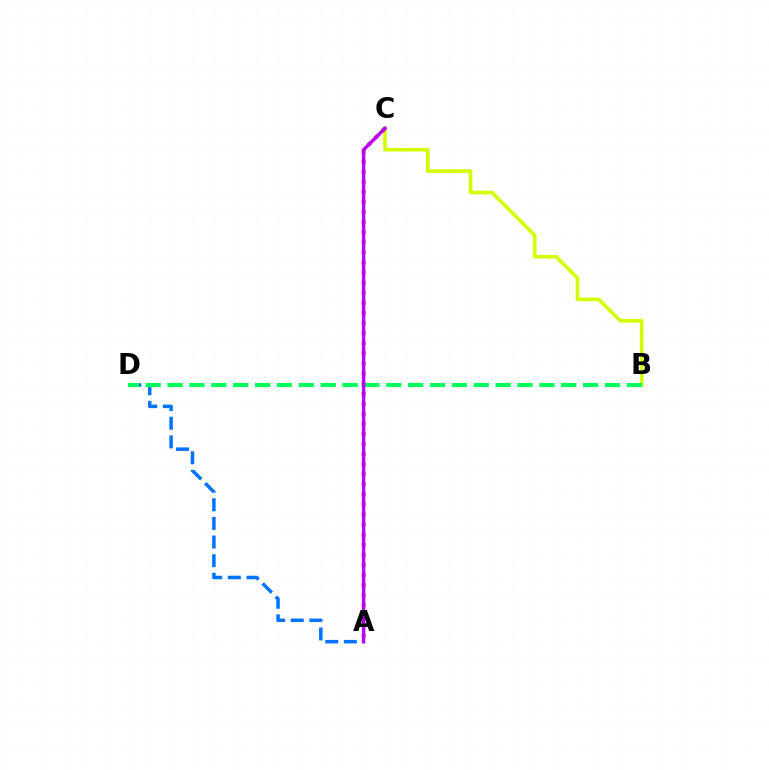{('A', 'D'): [{'color': '#0074ff', 'line_style': 'dashed', 'thickness': 2.53}], ('B', 'C'): [{'color': '#d1ff00', 'line_style': 'solid', 'thickness': 2.59}], ('A', 'C'): [{'color': '#ff0000', 'line_style': 'dotted', 'thickness': 2.74}, {'color': '#b900ff', 'line_style': 'solid', 'thickness': 2.44}], ('B', 'D'): [{'color': '#00ff5c', 'line_style': 'dashed', 'thickness': 2.97}]}